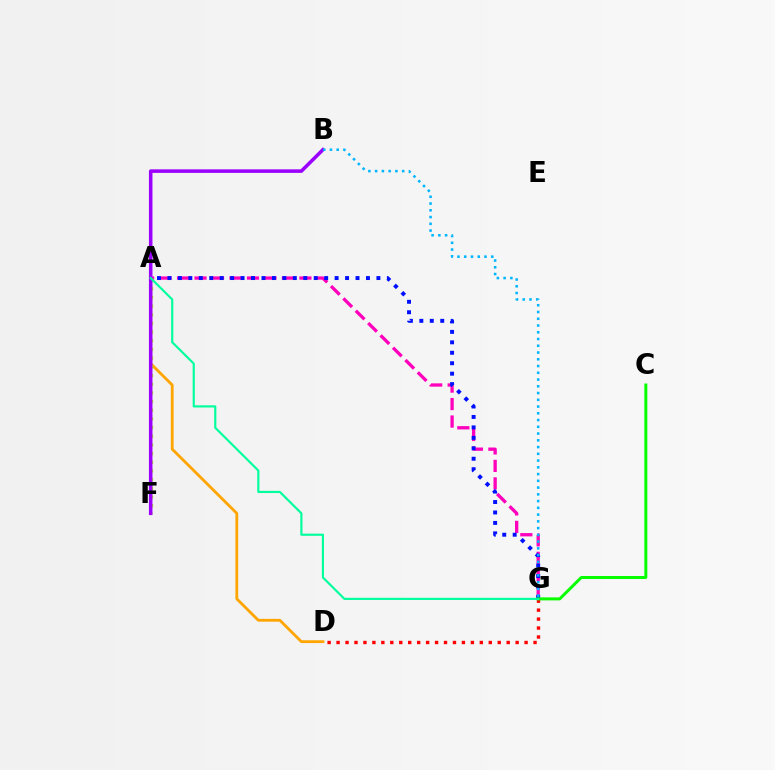{('A', 'D'): [{'color': '#ffa500', 'line_style': 'solid', 'thickness': 2.01}], ('A', 'F'): [{'color': '#b3ff00', 'line_style': 'dotted', 'thickness': 2.36}], ('A', 'G'): [{'color': '#ff00bd', 'line_style': 'dashed', 'thickness': 2.38}, {'color': '#0010ff', 'line_style': 'dotted', 'thickness': 2.84}, {'color': '#00ff9d', 'line_style': 'solid', 'thickness': 1.55}], ('D', 'G'): [{'color': '#ff0000', 'line_style': 'dotted', 'thickness': 2.43}], ('B', 'F'): [{'color': '#9b00ff', 'line_style': 'solid', 'thickness': 2.55}], ('B', 'G'): [{'color': '#00b5ff', 'line_style': 'dotted', 'thickness': 1.83}], ('C', 'G'): [{'color': '#08ff00', 'line_style': 'solid', 'thickness': 2.15}]}